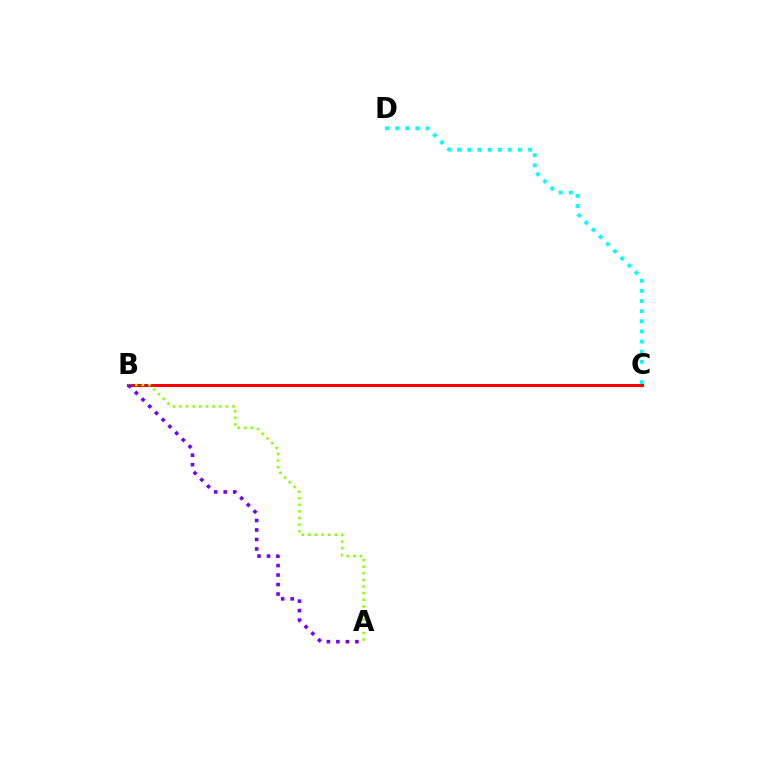{('C', 'D'): [{'color': '#00fff6', 'line_style': 'dotted', 'thickness': 2.75}], ('B', 'C'): [{'color': '#ff0000', 'line_style': 'solid', 'thickness': 2.15}], ('A', 'B'): [{'color': '#84ff00', 'line_style': 'dotted', 'thickness': 1.8}, {'color': '#7200ff', 'line_style': 'dotted', 'thickness': 2.58}]}